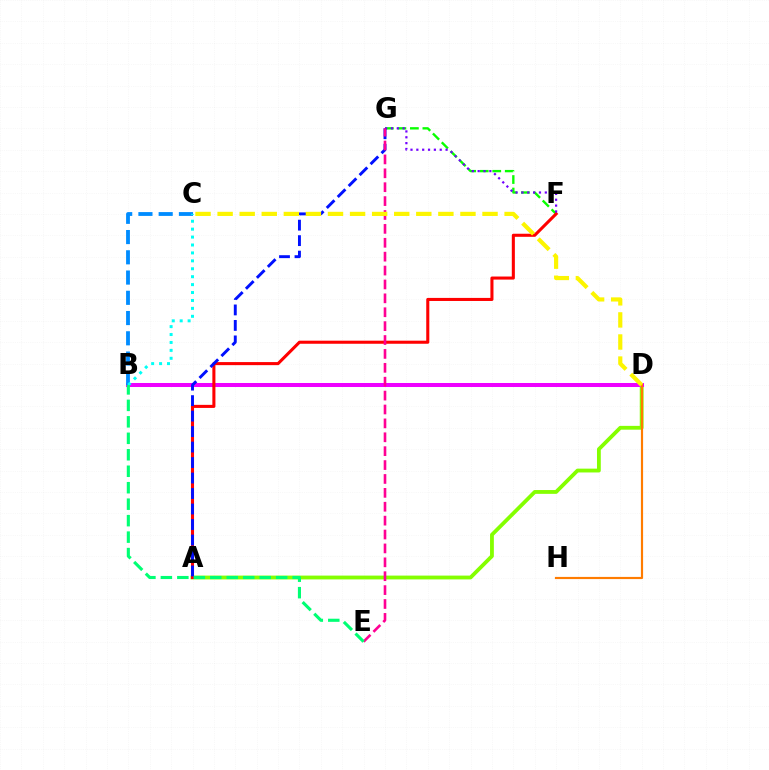{('A', 'D'): [{'color': '#84ff00', 'line_style': 'solid', 'thickness': 2.74}], ('F', 'G'): [{'color': '#08ff00', 'line_style': 'dashed', 'thickness': 1.7}, {'color': '#7200ff', 'line_style': 'dotted', 'thickness': 1.59}], ('B', 'D'): [{'color': '#ee00ff', 'line_style': 'solid', 'thickness': 2.89}], ('D', 'H'): [{'color': '#ff7c00', 'line_style': 'solid', 'thickness': 1.56}], ('A', 'F'): [{'color': '#ff0000', 'line_style': 'solid', 'thickness': 2.21}], ('B', 'C'): [{'color': '#008cff', 'line_style': 'dashed', 'thickness': 2.75}, {'color': '#00fff6', 'line_style': 'dotted', 'thickness': 2.15}], ('A', 'G'): [{'color': '#0010ff', 'line_style': 'dashed', 'thickness': 2.1}], ('E', 'G'): [{'color': '#ff0094', 'line_style': 'dashed', 'thickness': 1.89}], ('C', 'D'): [{'color': '#fcf500', 'line_style': 'dashed', 'thickness': 3.0}], ('B', 'E'): [{'color': '#00ff74', 'line_style': 'dashed', 'thickness': 2.24}]}